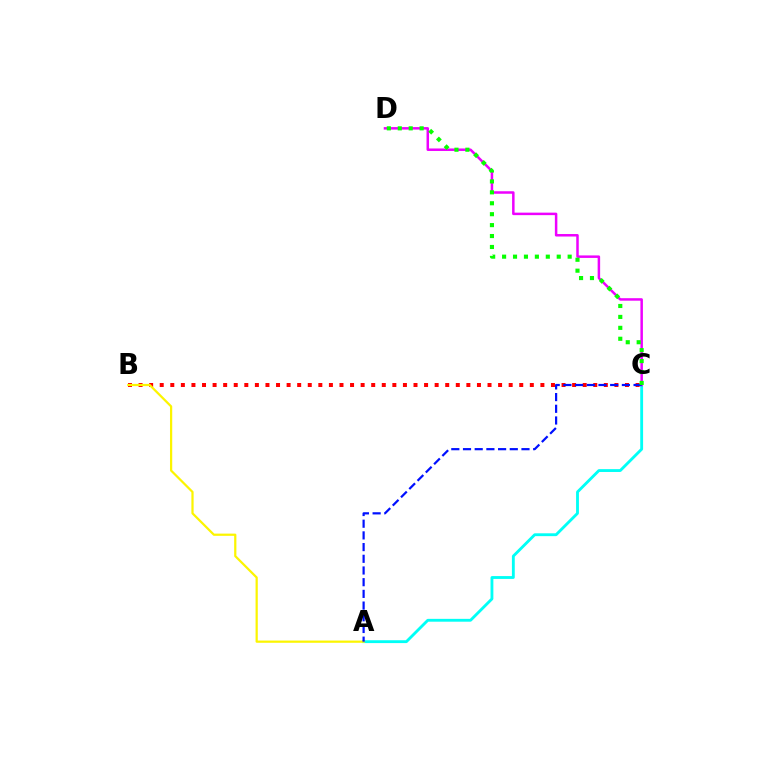{('B', 'C'): [{'color': '#ff0000', 'line_style': 'dotted', 'thickness': 2.87}], ('A', 'C'): [{'color': '#00fff6', 'line_style': 'solid', 'thickness': 2.05}, {'color': '#0010ff', 'line_style': 'dashed', 'thickness': 1.59}], ('A', 'B'): [{'color': '#fcf500', 'line_style': 'solid', 'thickness': 1.6}], ('C', 'D'): [{'color': '#ee00ff', 'line_style': 'solid', 'thickness': 1.8}, {'color': '#08ff00', 'line_style': 'dotted', 'thickness': 2.97}]}